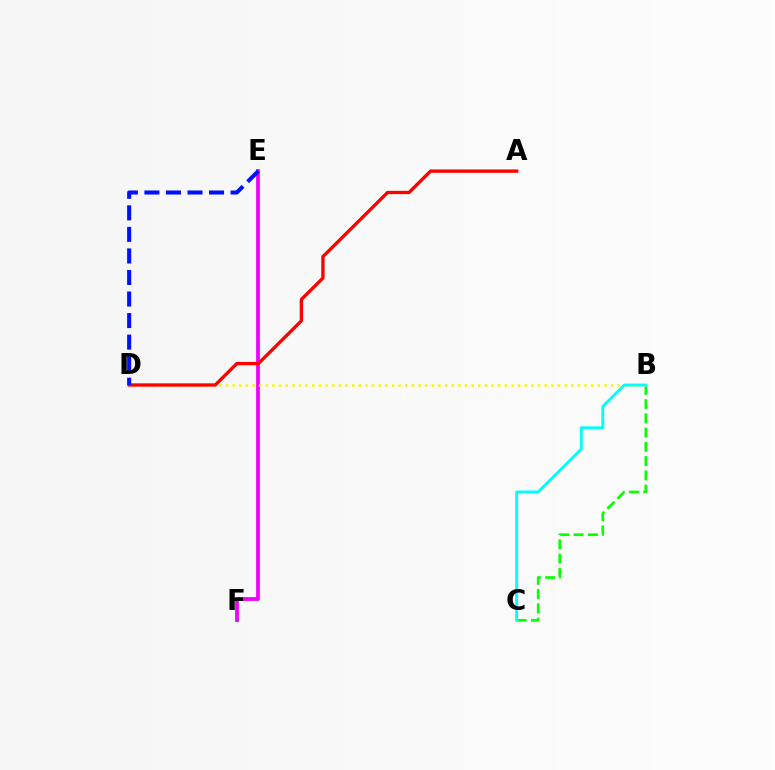{('E', 'F'): [{'color': '#ee00ff', 'line_style': 'solid', 'thickness': 2.73}], ('B', 'C'): [{'color': '#08ff00', 'line_style': 'dashed', 'thickness': 1.94}, {'color': '#00fff6', 'line_style': 'solid', 'thickness': 2.05}], ('B', 'D'): [{'color': '#fcf500', 'line_style': 'dotted', 'thickness': 1.8}], ('A', 'D'): [{'color': '#ff0000', 'line_style': 'solid', 'thickness': 2.39}], ('D', 'E'): [{'color': '#0010ff', 'line_style': 'dashed', 'thickness': 2.93}]}